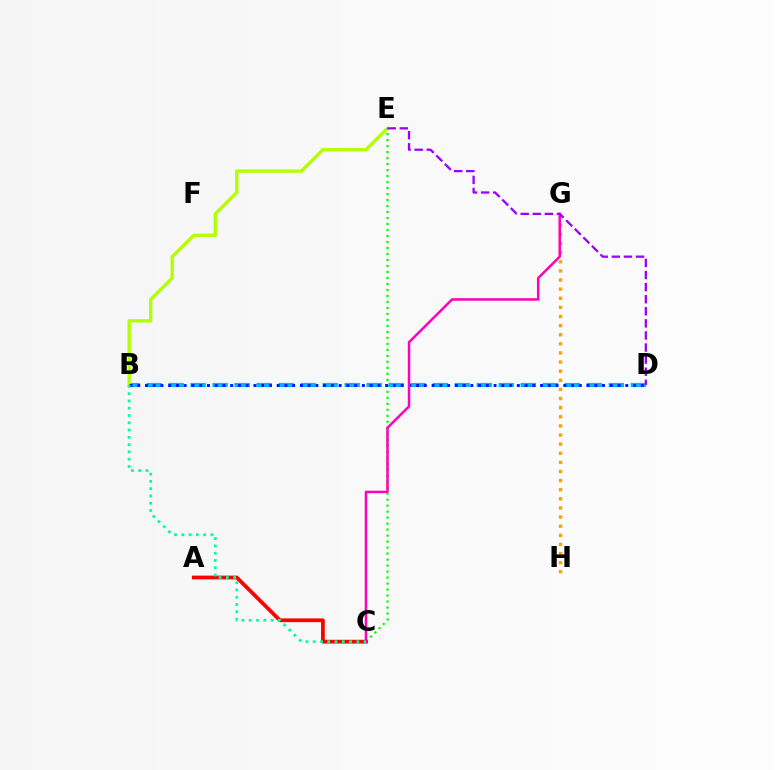{('B', 'D'): [{'color': '#00b5ff', 'line_style': 'dashed', 'thickness': 2.99}, {'color': '#0010ff', 'line_style': 'dotted', 'thickness': 2.1}], ('G', 'H'): [{'color': '#ffa500', 'line_style': 'dotted', 'thickness': 2.48}], ('B', 'E'): [{'color': '#b3ff00', 'line_style': 'solid', 'thickness': 2.4}], ('C', 'E'): [{'color': '#08ff00', 'line_style': 'dotted', 'thickness': 1.63}], ('A', 'C'): [{'color': '#ff0000', 'line_style': 'solid', 'thickness': 2.71}], ('C', 'G'): [{'color': '#ff00bd', 'line_style': 'solid', 'thickness': 1.81}], ('D', 'E'): [{'color': '#9b00ff', 'line_style': 'dashed', 'thickness': 1.64}], ('B', 'C'): [{'color': '#00ff9d', 'line_style': 'dotted', 'thickness': 1.98}]}